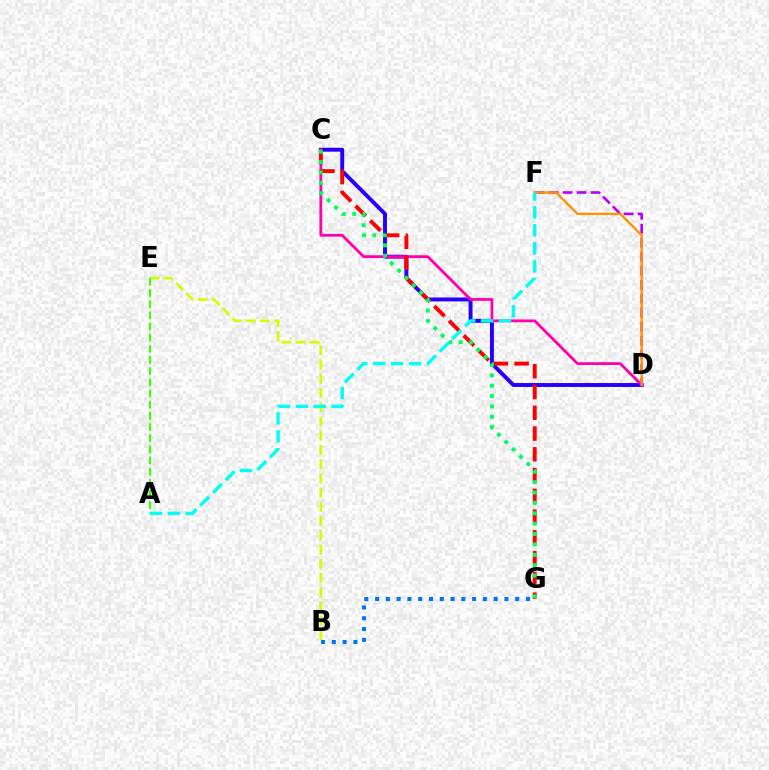{('C', 'D'): [{'color': '#2500ff', 'line_style': 'solid', 'thickness': 2.83}, {'color': '#ff00ac', 'line_style': 'solid', 'thickness': 2.01}], ('B', 'E'): [{'color': '#d1ff00', 'line_style': 'dashed', 'thickness': 1.93}], ('D', 'F'): [{'color': '#b900ff', 'line_style': 'dashed', 'thickness': 1.9}, {'color': '#ff9400', 'line_style': 'solid', 'thickness': 1.7}], ('C', 'G'): [{'color': '#ff0000', 'line_style': 'dashed', 'thickness': 2.82}, {'color': '#00ff5c', 'line_style': 'dotted', 'thickness': 2.82}], ('A', 'F'): [{'color': '#00fff6', 'line_style': 'dashed', 'thickness': 2.44}], ('B', 'G'): [{'color': '#0074ff', 'line_style': 'dotted', 'thickness': 2.93}], ('A', 'E'): [{'color': '#3dff00', 'line_style': 'dashed', 'thickness': 1.52}]}